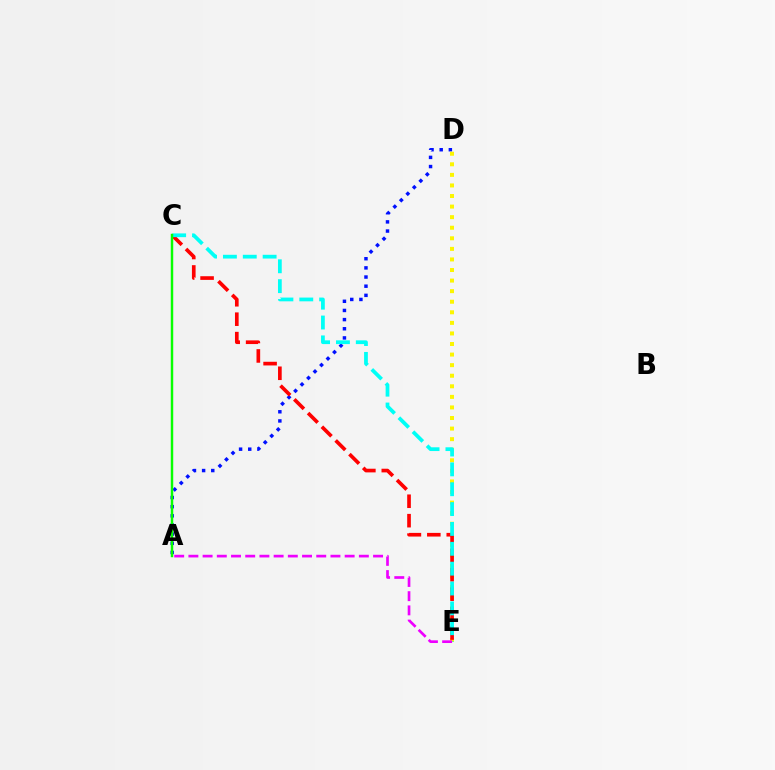{('A', 'D'): [{'color': '#0010ff', 'line_style': 'dotted', 'thickness': 2.49}], ('D', 'E'): [{'color': '#fcf500', 'line_style': 'dotted', 'thickness': 2.87}], ('C', 'E'): [{'color': '#ff0000', 'line_style': 'dashed', 'thickness': 2.64}, {'color': '#00fff6', 'line_style': 'dashed', 'thickness': 2.7}], ('A', 'C'): [{'color': '#08ff00', 'line_style': 'solid', 'thickness': 1.77}], ('A', 'E'): [{'color': '#ee00ff', 'line_style': 'dashed', 'thickness': 1.93}]}